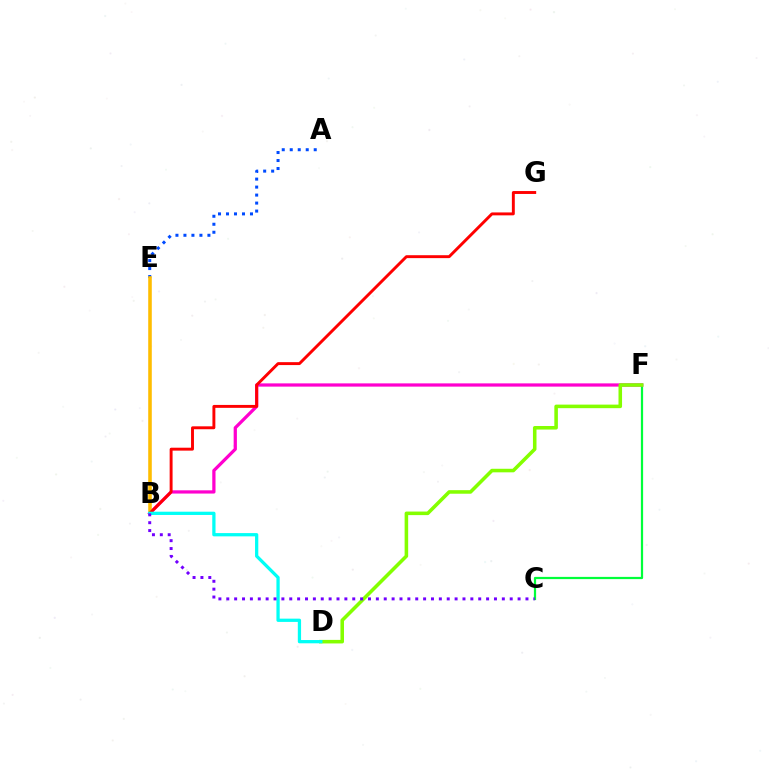{('C', 'F'): [{'color': '#00ff39', 'line_style': 'solid', 'thickness': 1.61}], ('A', 'E'): [{'color': '#004bff', 'line_style': 'dotted', 'thickness': 2.17}], ('B', 'F'): [{'color': '#ff00cf', 'line_style': 'solid', 'thickness': 2.33}], ('D', 'F'): [{'color': '#84ff00', 'line_style': 'solid', 'thickness': 2.56}], ('B', 'E'): [{'color': '#ffbd00', 'line_style': 'solid', 'thickness': 2.57}], ('B', 'G'): [{'color': '#ff0000', 'line_style': 'solid', 'thickness': 2.1}], ('B', 'D'): [{'color': '#00fff6', 'line_style': 'solid', 'thickness': 2.35}], ('B', 'C'): [{'color': '#7200ff', 'line_style': 'dotted', 'thickness': 2.14}]}